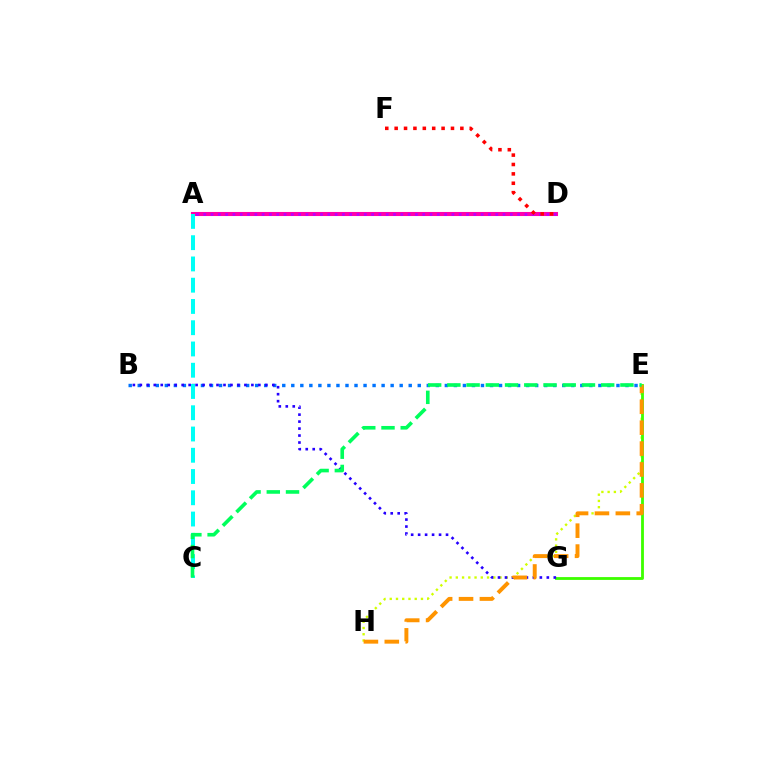{('E', 'H'): [{'color': '#d1ff00', 'line_style': 'dotted', 'thickness': 1.7}, {'color': '#ff9400', 'line_style': 'dashed', 'thickness': 2.84}], ('E', 'G'): [{'color': '#3dff00', 'line_style': 'solid', 'thickness': 2.03}], ('B', 'E'): [{'color': '#0074ff', 'line_style': 'dotted', 'thickness': 2.45}], ('A', 'D'): [{'color': '#ff00ac', 'line_style': 'solid', 'thickness': 2.93}, {'color': '#b900ff', 'line_style': 'dotted', 'thickness': 1.98}], ('D', 'F'): [{'color': '#ff0000', 'line_style': 'dotted', 'thickness': 2.55}], ('B', 'G'): [{'color': '#2500ff', 'line_style': 'dotted', 'thickness': 1.89}], ('A', 'C'): [{'color': '#00fff6', 'line_style': 'dashed', 'thickness': 2.89}], ('C', 'E'): [{'color': '#00ff5c', 'line_style': 'dashed', 'thickness': 2.61}]}